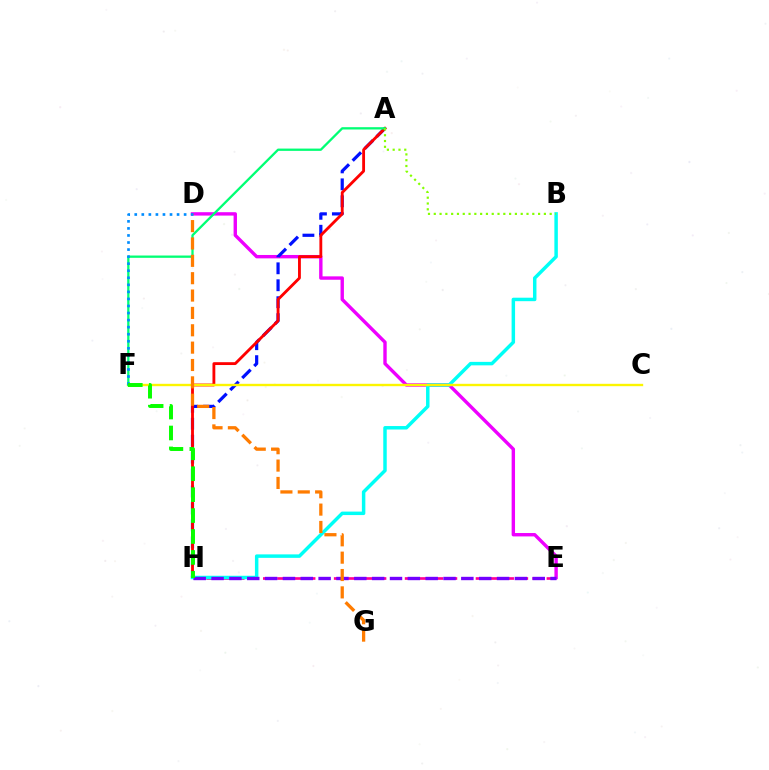{('E', 'H'): [{'color': '#ff0094', 'line_style': 'dashed', 'thickness': 1.93}, {'color': '#7200ff', 'line_style': 'dashed', 'thickness': 2.42}], ('D', 'E'): [{'color': '#ee00ff', 'line_style': 'solid', 'thickness': 2.44}], ('A', 'H'): [{'color': '#0010ff', 'line_style': 'dashed', 'thickness': 2.3}, {'color': '#ff0000', 'line_style': 'solid', 'thickness': 2.05}], ('B', 'H'): [{'color': '#00fff6', 'line_style': 'solid', 'thickness': 2.5}], ('C', 'F'): [{'color': '#fcf500', 'line_style': 'solid', 'thickness': 1.71}], ('A', 'F'): [{'color': '#00ff74', 'line_style': 'solid', 'thickness': 1.65}], ('A', 'B'): [{'color': '#84ff00', 'line_style': 'dotted', 'thickness': 1.57}], ('D', 'G'): [{'color': '#ff7c00', 'line_style': 'dashed', 'thickness': 2.36}], ('D', 'F'): [{'color': '#008cff', 'line_style': 'dotted', 'thickness': 1.92}], ('F', 'H'): [{'color': '#08ff00', 'line_style': 'dashed', 'thickness': 2.84}]}